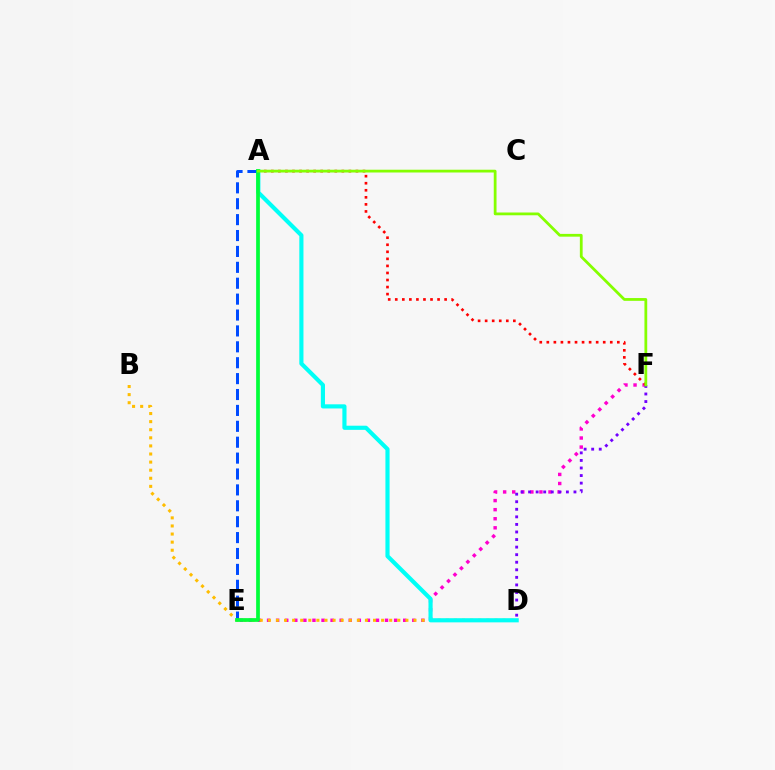{('E', 'F'): [{'color': '#ff00cf', 'line_style': 'dotted', 'thickness': 2.47}], ('A', 'E'): [{'color': '#004bff', 'line_style': 'dashed', 'thickness': 2.16}, {'color': '#00ff39', 'line_style': 'solid', 'thickness': 2.68}], ('B', 'D'): [{'color': '#ffbd00', 'line_style': 'dotted', 'thickness': 2.2}], ('D', 'F'): [{'color': '#7200ff', 'line_style': 'dotted', 'thickness': 2.05}], ('A', 'F'): [{'color': '#ff0000', 'line_style': 'dotted', 'thickness': 1.92}, {'color': '#84ff00', 'line_style': 'solid', 'thickness': 2.0}], ('A', 'D'): [{'color': '#00fff6', 'line_style': 'solid', 'thickness': 2.98}]}